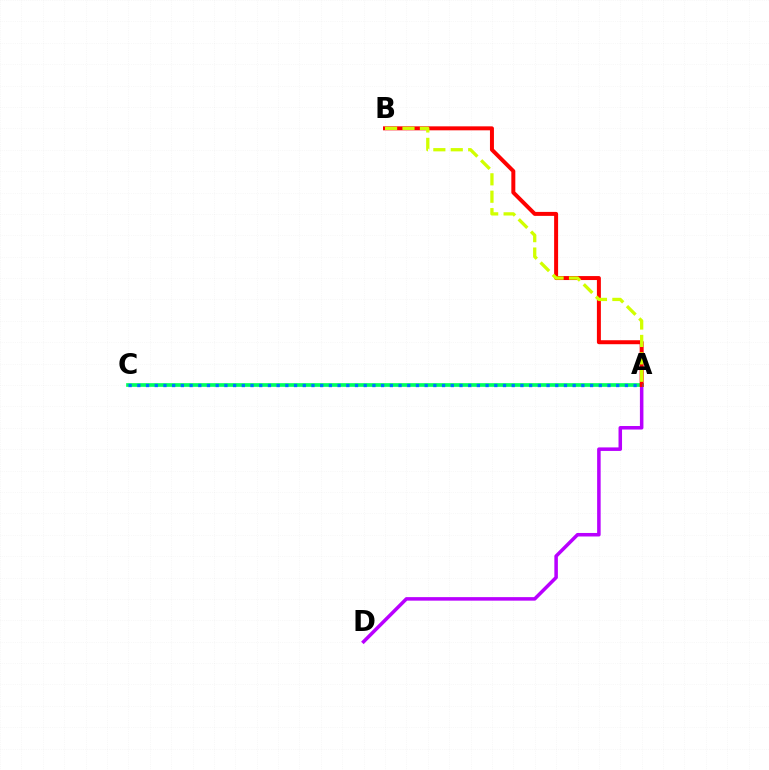{('A', 'D'): [{'color': '#b900ff', 'line_style': 'solid', 'thickness': 2.54}], ('A', 'C'): [{'color': '#00ff5c', 'line_style': 'solid', 'thickness': 2.64}, {'color': '#0074ff', 'line_style': 'dotted', 'thickness': 2.37}], ('A', 'B'): [{'color': '#ff0000', 'line_style': 'solid', 'thickness': 2.86}, {'color': '#d1ff00', 'line_style': 'dashed', 'thickness': 2.37}]}